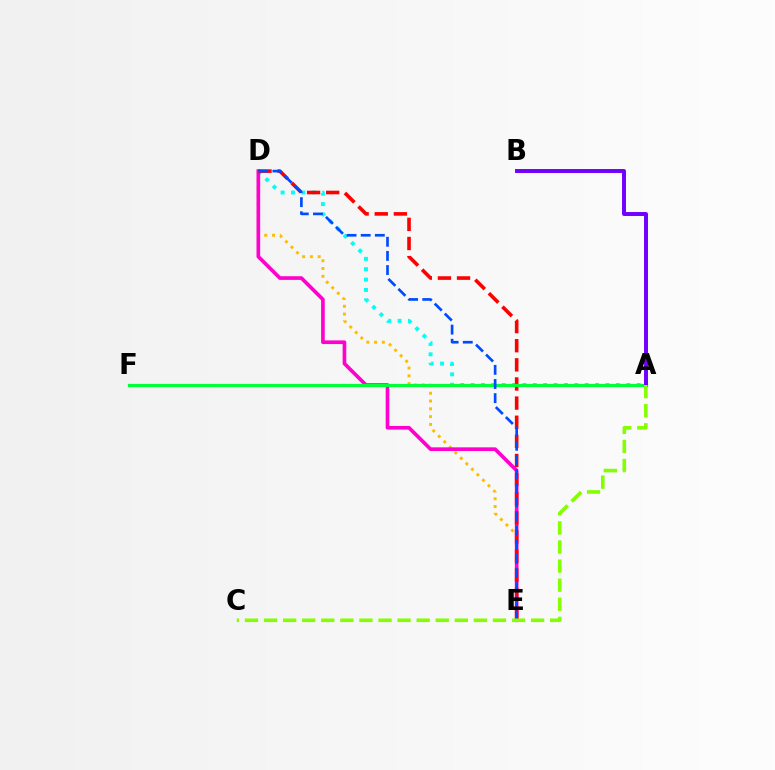{('A', 'D'): [{'color': '#00fff6', 'line_style': 'dotted', 'thickness': 2.82}], ('D', 'E'): [{'color': '#ffbd00', 'line_style': 'dotted', 'thickness': 2.12}, {'color': '#ff00cf', 'line_style': 'solid', 'thickness': 2.63}, {'color': '#ff0000', 'line_style': 'dashed', 'thickness': 2.6}, {'color': '#004bff', 'line_style': 'dashed', 'thickness': 1.92}], ('A', 'F'): [{'color': '#00ff39', 'line_style': 'solid', 'thickness': 2.34}], ('A', 'B'): [{'color': '#7200ff', 'line_style': 'solid', 'thickness': 2.84}], ('A', 'C'): [{'color': '#84ff00', 'line_style': 'dashed', 'thickness': 2.59}]}